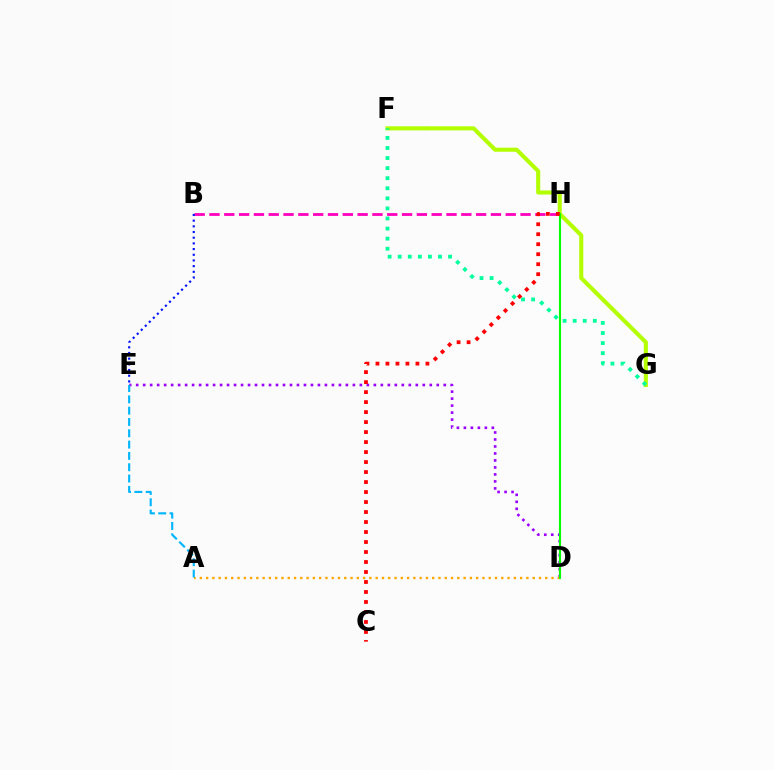{('D', 'E'): [{'color': '#9b00ff', 'line_style': 'dotted', 'thickness': 1.9}], ('F', 'G'): [{'color': '#b3ff00', 'line_style': 'solid', 'thickness': 2.94}, {'color': '#00ff9d', 'line_style': 'dotted', 'thickness': 2.74}], ('A', 'D'): [{'color': '#ffa500', 'line_style': 'dotted', 'thickness': 1.71}], ('B', 'H'): [{'color': '#ff00bd', 'line_style': 'dashed', 'thickness': 2.01}], ('D', 'H'): [{'color': '#08ff00', 'line_style': 'solid', 'thickness': 1.54}], ('C', 'H'): [{'color': '#ff0000', 'line_style': 'dotted', 'thickness': 2.72}], ('A', 'E'): [{'color': '#00b5ff', 'line_style': 'dashed', 'thickness': 1.54}], ('B', 'E'): [{'color': '#0010ff', 'line_style': 'dotted', 'thickness': 1.54}]}